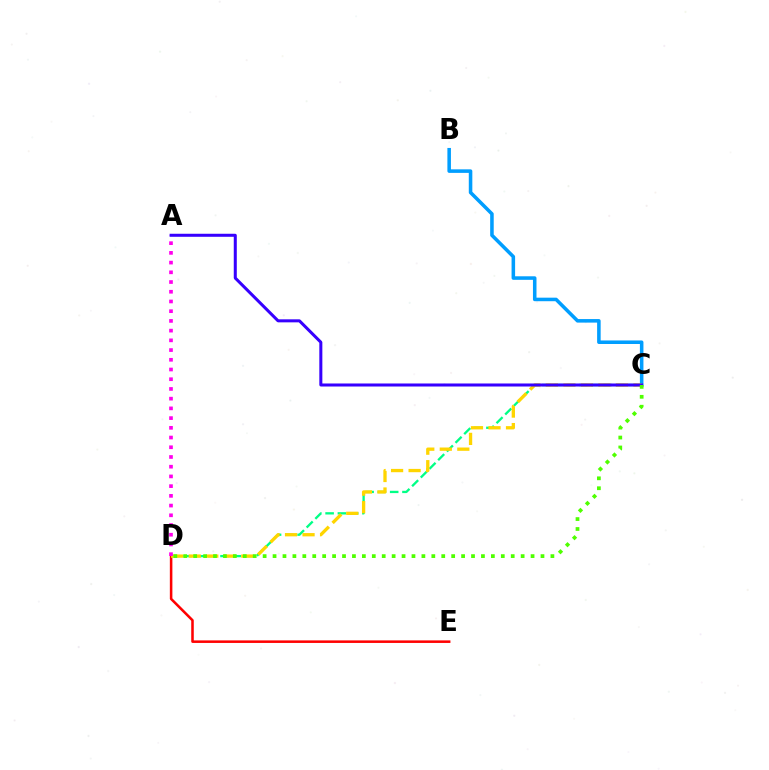{('D', 'E'): [{'color': '#ff0000', 'line_style': 'solid', 'thickness': 1.83}], ('B', 'C'): [{'color': '#009eff', 'line_style': 'solid', 'thickness': 2.55}], ('C', 'D'): [{'color': '#00ff86', 'line_style': 'dashed', 'thickness': 1.67}, {'color': '#ffd500', 'line_style': 'dashed', 'thickness': 2.38}, {'color': '#4fff00', 'line_style': 'dotted', 'thickness': 2.7}], ('A', 'D'): [{'color': '#ff00ed', 'line_style': 'dotted', 'thickness': 2.64}], ('A', 'C'): [{'color': '#3700ff', 'line_style': 'solid', 'thickness': 2.18}]}